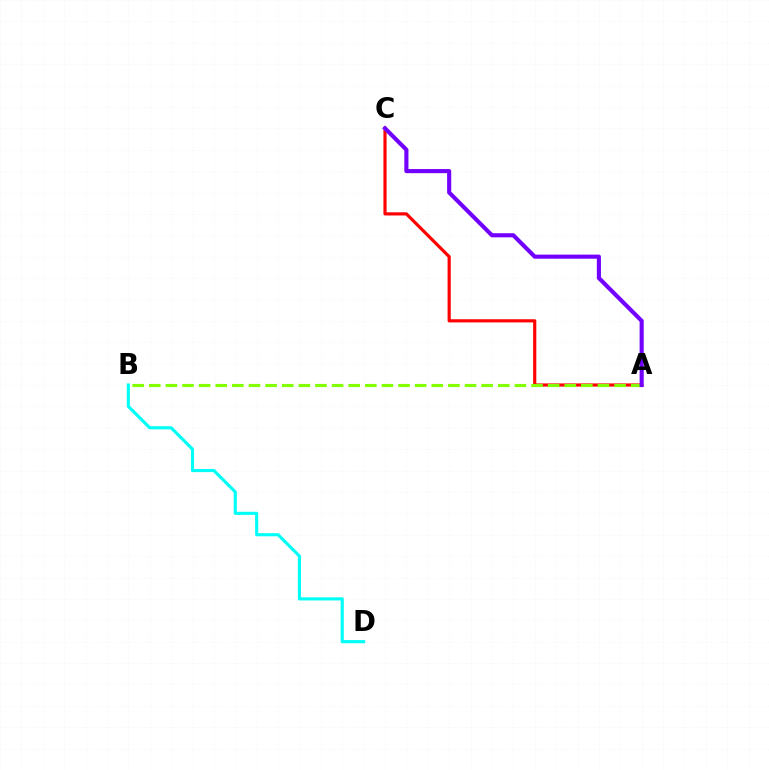{('A', 'C'): [{'color': '#ff0000', 'line_style': 'solid', 'thickness': 2.28}, {'color': '#7200ff', 'line_style': 'solid', 'thickness': 2.96}], ('B', 'D'): [{'color': '#00fff6', 'line_style': 'solid', 'thickness': 2.25}], ('A', 'B'): [{'color': '#84ff00', 'line_style': 'dashed', 'thickness': 2.26}]}